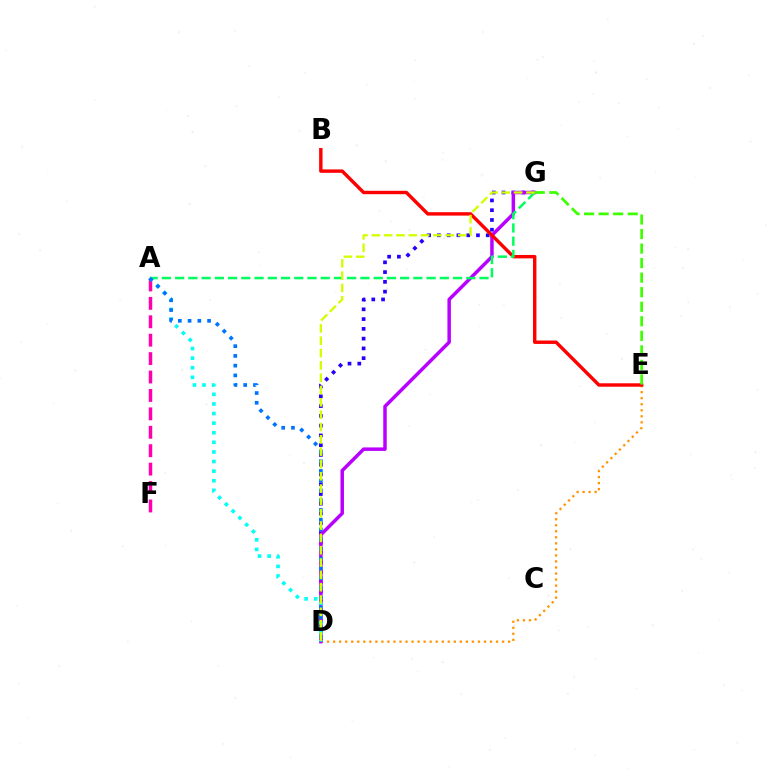{('D', 'G'): [{'color': '#2500ff', 'line_style': 'dotted', 'thickness': 2.65}, {'color': '#b900ff', 'line_style': 'solid', 'thickness': 2.5}, {'color': '#d1ff00', 'line_style': 'dashed', 'thickness': 1.67}], ('D', 'E'): [{'color': '#ff9400', 'line_style': 'dotted', 'thickness': 1.64}], ('B', 'E'): [{'color': '#ff0000', 'line_style': 'solid', 'thickness': 2.46}], ('A', 'F'): [{'color': '#ff00ac', 'line_style': 'dashed', 'thickness': 2.5}], ('A', 'G'): [{'color': '#00ff5c', 'line_style': 'dashed', 'thickness': 1.8}], ('A', 'D'): [{'color': '#00fff6', 'line_style': 'dotted', 'thickness': 2.61}, {'color': '#0074ff', 'line_style': 'dotted', 'thickness': 2.65}], ('E', 'G'): [{'color': '#3dff00', 'line_style': 'dashed', 'thickness': 1.98}]}